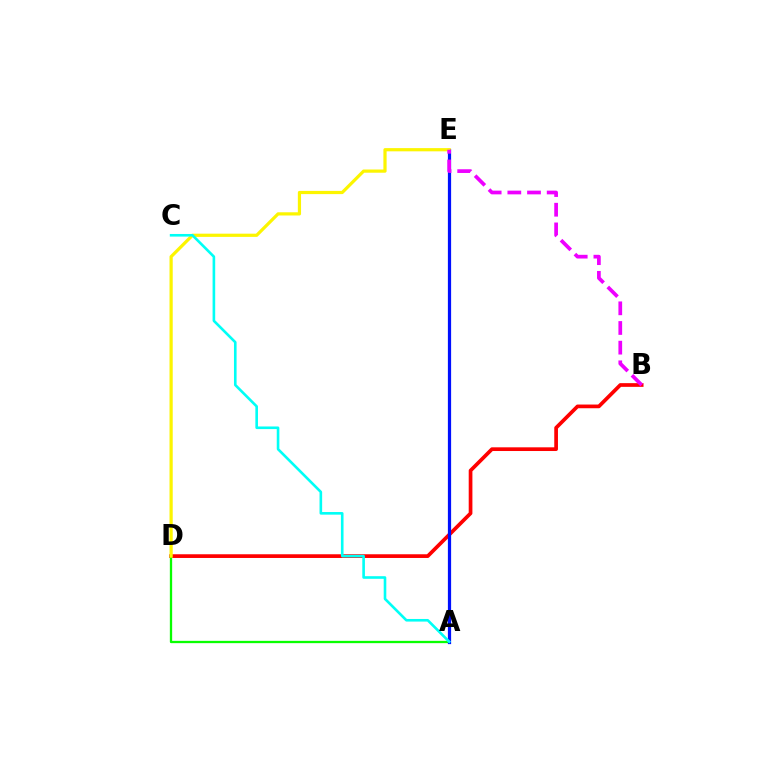{('B', 'D'): [{'color': '#ff0000', 'line_style': 'solid', 'thickness': 2.67}], ('A', 'D'): [{'color': '#08ff00', 'line_style': 'solid', 'thickness': 1.66}], ('A', 'E'): [{'color': '#0010ff', 'line_style': 'solid', 'thickness': 2.33}], ('D', 'E'): [{'color': '#fcf500', 'line_style': 'solid', 'thickness': 2.31}], ('A', 'C'): [{'color': '#00fff6', 'line_style': 'solid', 'thickness': 1.89}], ('B', 'E'): [{'color': '#ee00ff', 'line_style': 'dashed', 'thickness': 2.67}]}